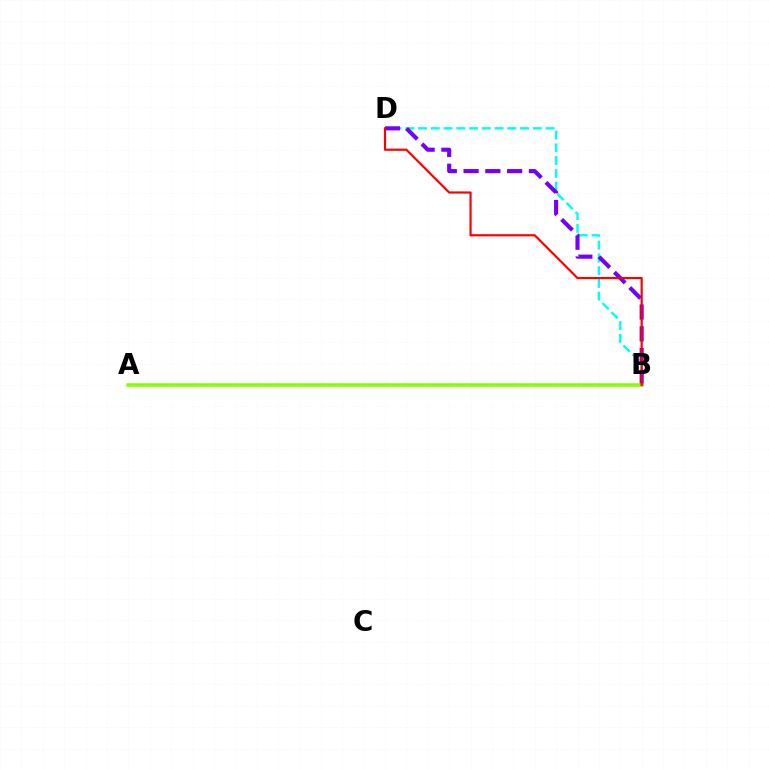{('B', 'D'): [{'color': '#00fff6', 'line_style': 'dashed', 'thickness': 1.73}, {'color': '#7200ff', 'line_style': 'dashed', 'thickness': 2.96}, {'color': '#ff0000', 'line_style': 'solid', 'thickness': 1.57}], ('A', 'B'): [{'color': '#84ff00', 'line_style': 'solid', 'thickness': 2.55}]}